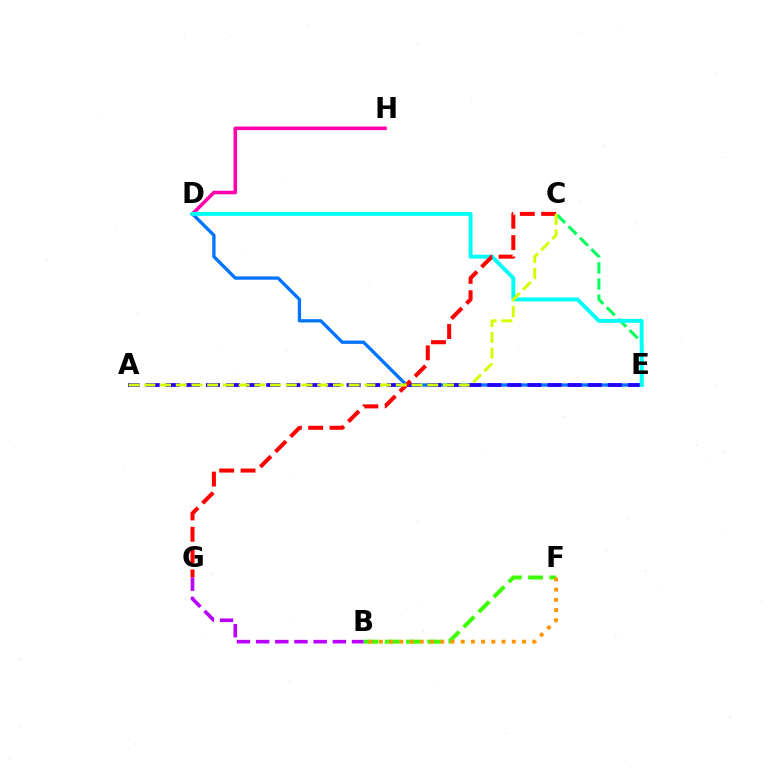{('B', 'F'): [{'color': '#3dff00', 'line_style': 'dashed', 'thickness': 2.89}, {'color': '#ff9400', 'line_style': 'dotted', 'thickness': 2.78}], ('C', 'E'): [{'color': '#00ff5c', 'line_style': 'dashed', 'thickness': 2.19}], ('D', 'E'): [{'color': '#0074ff', 'line_style': 'solid', 'thickness': 2.37}, {'color': '#00fff6', 'line_style': 'solid', 'thickness': 2.84}], ('A', 'E'): [{'color': '#2500ff', 'line_style': 'dashed', 'thickness': 2.73}], ('D', 'H'): [{'color': '#ff00ac', 'line_style': 'solid', 'thickness': 2.58}], ('C', 'G'): [{'color': '#ff0000', 'line_style': 'dashed', 'thickness': 2.9}], ('B', 'G'): [{'color': '#b900ff', 'line_style': 'dashed', 'thickness': 2.61}], ('A', 'C'): [{'color': '#d1ff00', 'line_style': 'dashed', 'thickness': 2.13}]}